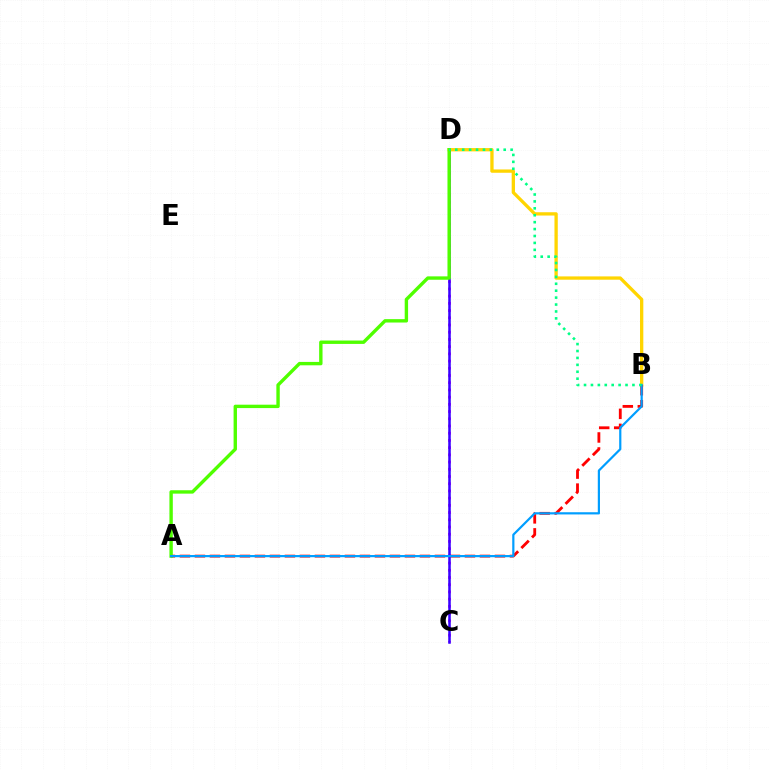{('B', 'D'): [{'color': '#ffd500', 'line_style': 'solid', 'thickness': 2.38}, {'color': '#00ff86', 'line_style': 'dotted', 'thickness': 1.88}], ('C', 'D'): [{'color': '#ff00ed', 'line_style': 'dotted', 'thickness': 1.96}, {'color': '#3700ff', 'line_style': 'solid', 'thickness': 1.82}], ('A', 'B'): [{'color': '#ff0000', 'line_style': 'dashed', 'thickness': 2.04}, {'color': '#009eff', 'line_style': 'solid', 'thickness': 1.59}], ('A', 'D'): [{'color': '#4fff00', 'line_style': 'solid', 'thickness': 2.44}]}